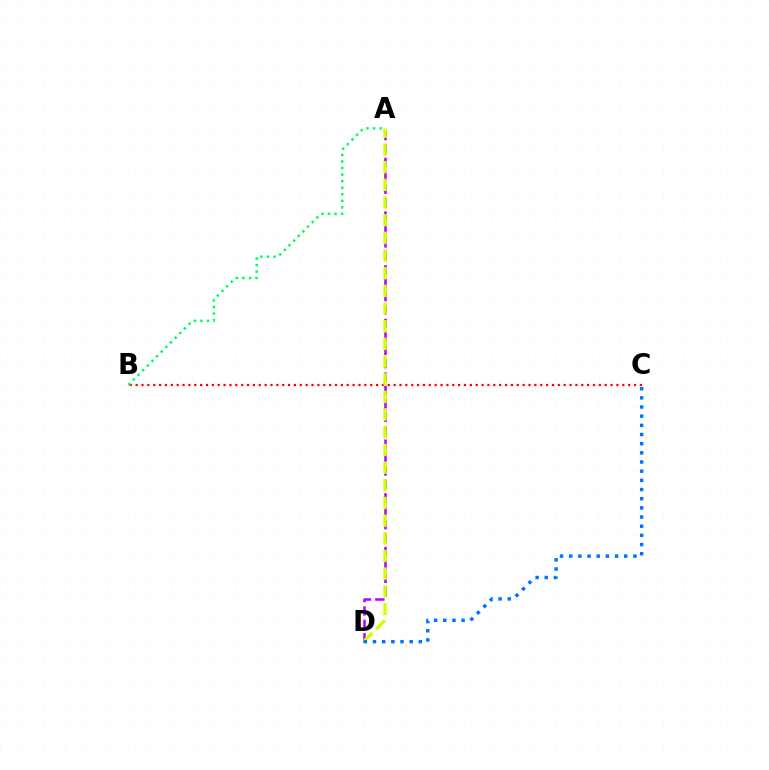{('B', 'C'): [{'color': '#ff0000', 'line_style': 'dotted', 'thickness': 1.59}], ('A', 'D'): [{'color': '#b900ff', 'line_style': 'dashed', 'thickness': 1.82}, {'color': '#d1ff00', 'line_style': 'dashed', 'thickness': 2.4}], ('A', 'B'): [{'color': '#00ff5c', 'line_style': 'dotted', 'thickness': 1.78}], ('C', 'D'): [{'color': '#0074ff', 'line_style': 'dotted', 'thickness': 2.49}]}